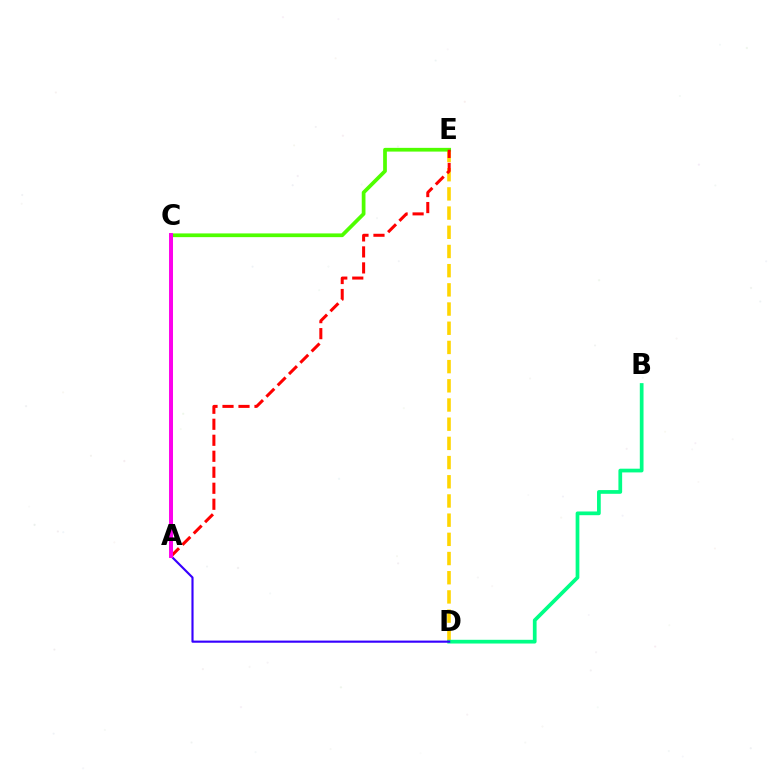{('A', 'C'): [{'color': '#009eff', 'line_style': 'solid', 'thickness': 1.82}, {'color': '#ff00ed', 'line_style': 'solid', 'thickness': 2.84}], ('D', 'E'): [{'color': '#ffd500', 'line_style': 'dashed', 'thickness': 2.61}], ('B', 'D'): [{'color': '#00ff86', 'line_style': 'solid', 'thickness': 2.68}], ('A', 'D'): [{'color': '#3700ff', 'line_style': 'solid', 'thickness': 1.54}], ('C', 'E'): [{'color': '#4fff00', 'line_style': 'solid', 'thickness': 2.68}], ('A', 'E'): [{'color': '#ff0000', 'line_style': 'dashed', 'thickness': 2.17}]}